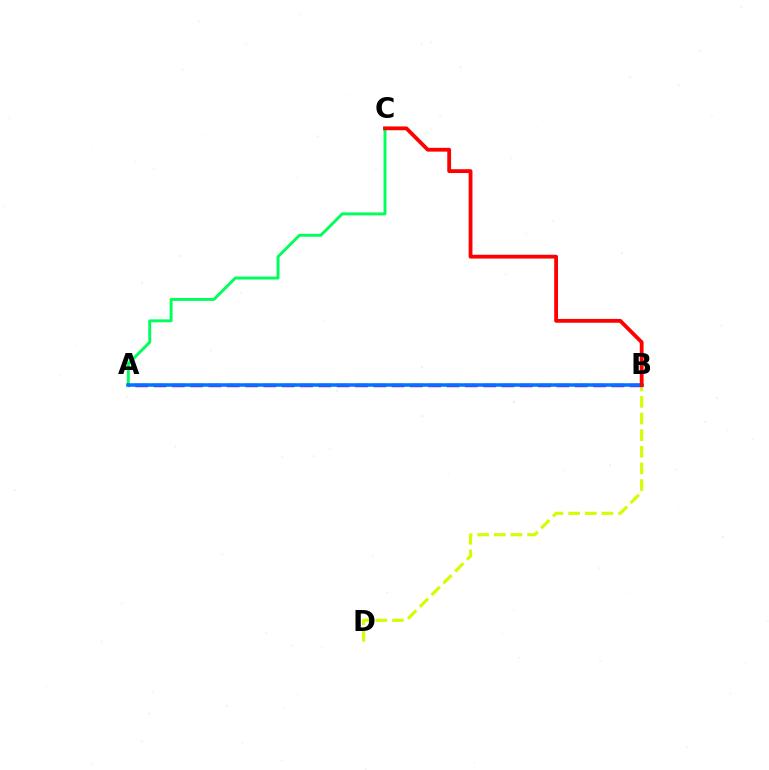{('B', 'D'): [{'color': '#d1ff00', 'line_style': 'dashed', 'thickness': 2.26}], ('A', 'C'): [{'color': '#00ff5c', 'line_style': 'solid', 'thickness': 2.11}], ('A', 'B'): [{'color': '#b900ff', 'line_style': 'dashed', 'thickness': 2.49}, {'color': '#0074ff', 'line_style': 'solid', 'thickness': 2.53}], ('B', 'C'): [{'color': '#ff0000', 'line_style': 'solid', 'thickness': 2.74}]}